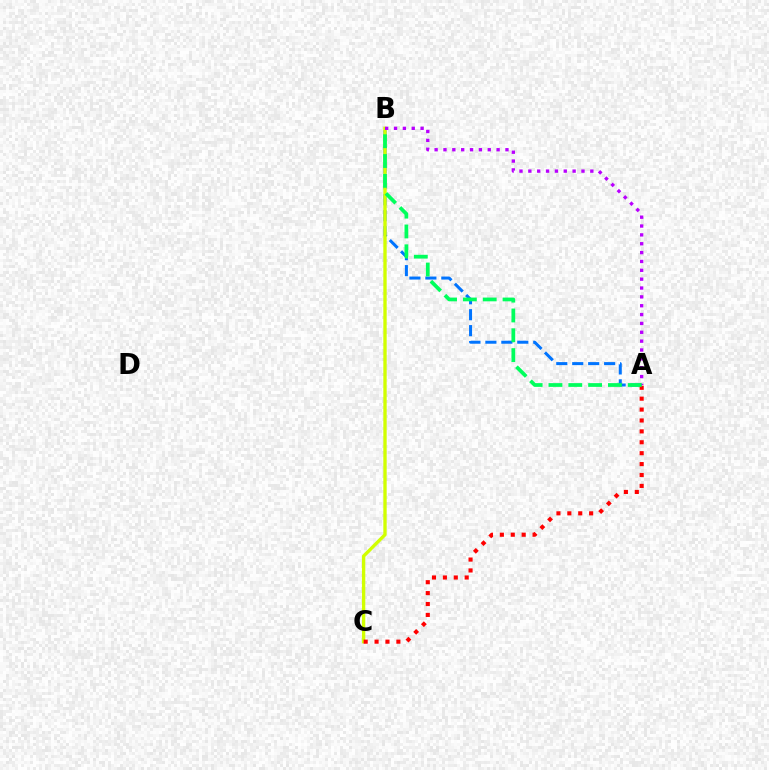{('A', 'B'): [{'color': '#0074ff', 'line_style': 'dashed', 'thickness': 2.17}, {'color': '#b900ff', 'line_style': 'dotted', 'thickness': 2.41}, {'color': '#00ff5c', 'line_style': 'dashed', 'thickness': 2.69}], ('B', 'C'): [{'color': '#d1ff00', 'line_style': 'solid', 'thickness': 2.41}], ('A', 'C'): [{'color': '#ff0000', 'line_style': 'dotted', 'thickness': 2.96}]}